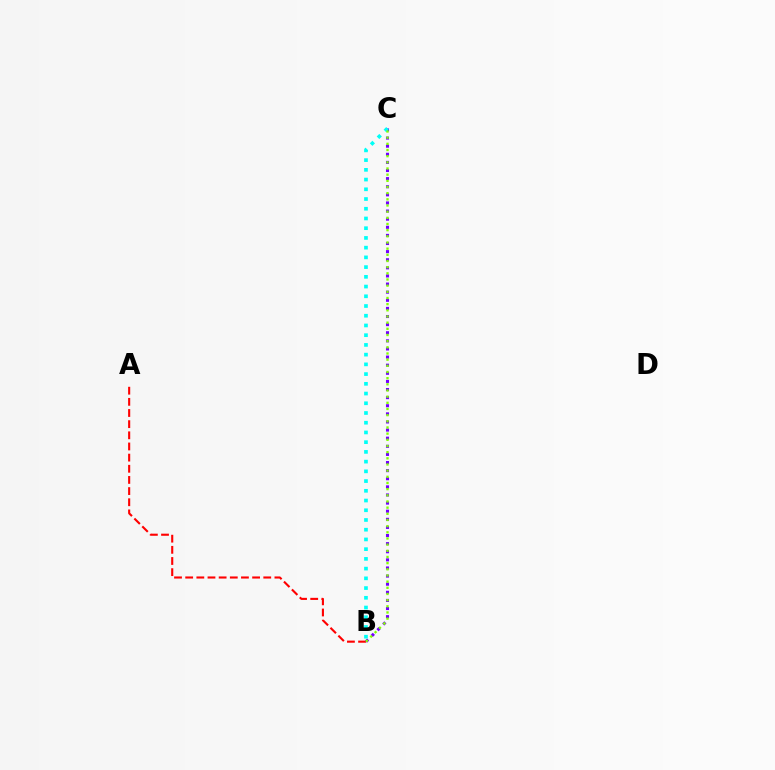{('A', 'B'): [{'color': '#ff0000', 'line_style': 'dashed', 'thickness': 1.52}], ('B', 'C'): [{'color': '#7200ff', 'line_style': 'dotted', 'thickness': 2.2}, {'color': '#00fff6', 'line_style': 'dotted', 'thickness': 2.64}, {'color': '#84ff00', 'line_style': 'dotted', 'thickness': 1.68}]}